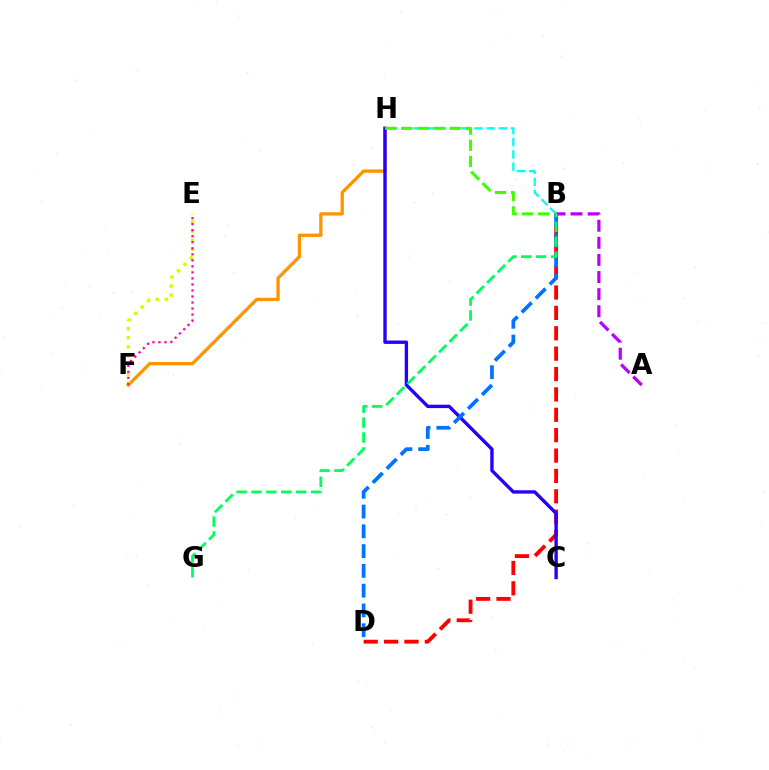{('A', 'B'): [{'color': '#b900ff', 'line_style': 'dashed', 'thickness': 2.32}], ('B', 'D'): [{'color': '#ff0000', 'line_style': 'dashed', 'thickness': 2.77}, {'color': '#0074ff', 'line_style': 'dashed', 'thickness': 2.69}], ('B', 'H'): [{'color': '#00fff6', 'line_style': 'dashed', 'thickness': 1.66}, {'color': '#3dff00', 'line_style': 'dashed', 'thickness': 2.19}], ('F', 'H'): [{'color': '#ff9400', 'line_style': 'solid', 'thickness': 2.37}], ('C', 'H'): [{'color': '#2500ff', 'line_style': 'solid', 'thickness': 2.43}], ('E', 'F'): [{'color': '#d1ff00', 'line_style': 'dotted', 'thickness': 2.48}, {'color': '#ff00ac', 'line_style': 'dotted', 'thickness': 1.64}], ('B', 'G'): [{'color': '#00ff5c', 'line_style': 'dashed', 'thickness': 2.02}]}